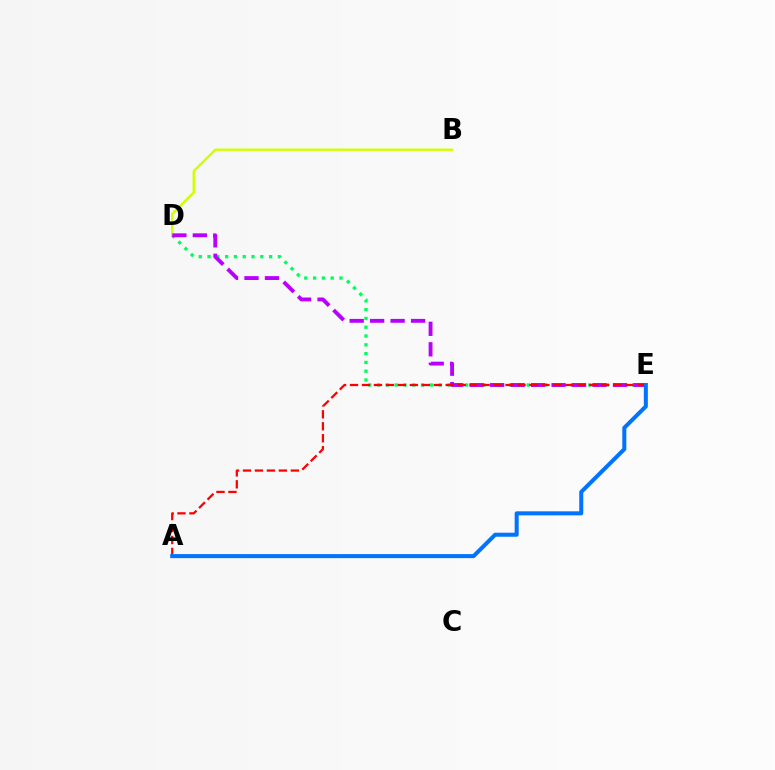{('D', 'E'): [{'color': '#00ff5c', 'line_style': 'dotted', 'thickness': 2.39}, {'color': '#b900ff', 'line_style': 'dashed', 'thickness': 2.78}], ('B', 'D'): [{'color': '#d1ff00', 'line_style': 'solid', 'thickness': 1.73}], ('A', 'E'): [{'color': '#ff0000', 'line_style': 'dashed', 'thickness': 1.63}, {'color': '#0074ff', 'line_style': 'solid', 'thickness': 2.9}]}